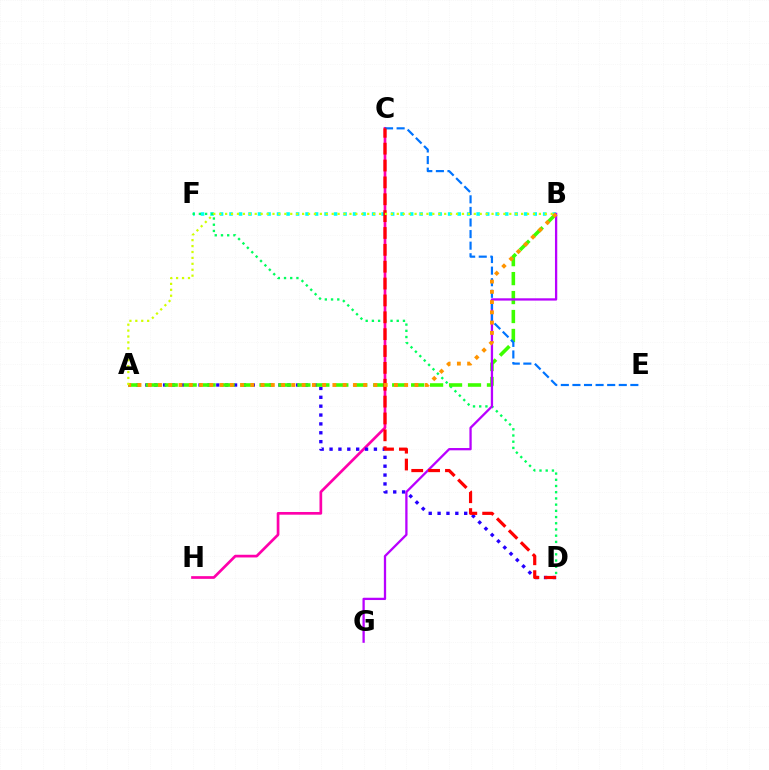{('B', 'F'): [{'color': '#00fff6', 'line_style': 'dotted', 'thickness': 2.58}], ('C', 'H'): [{'color': '#ff00ac', 'line_style': 'solid', 'thickness': 1.94}], ('D', 'F'): [{'color': '#00ff5c', 'line_style': 'dotted', 'thickness': 1.69}], ('A', 'D'): [{'color': '#2500ff', 'line_style': 'dotted', 'thickness': 2.41}], ('A', 'B'): [{'color': '#3dff00', 'line_style': 'dashed', 'thickness': 2.58}, {'color': '#ff9400', 'line_style': 'dotted', 'thickness': 2.79}, {'color': '#d1ff00', 'line_style': 'dotted', 'thickness': 1.61}], ('B', 'G'): [{'color': '#b900ff', 'line_style': 'solid', 'thickness': 1.65}], ('C', 'E'): [{'color': '#0074ff', 'line_style': 'dashed', 'thickness': 1.57}], ('C', 'D'): [{'color': '#ff0000', 'line_style': 'dashed', 'thickness': 2.29}]}